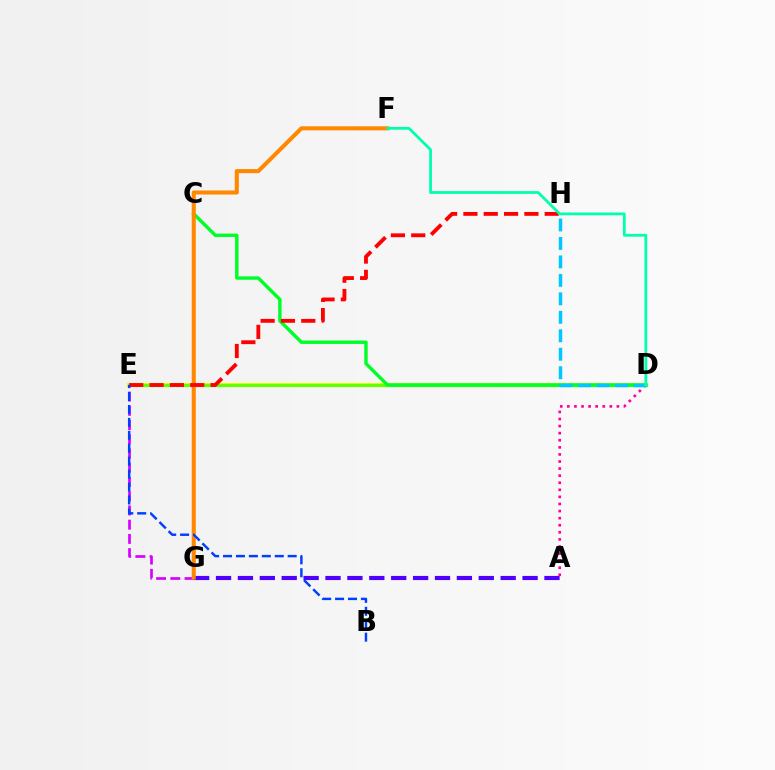{('A', 'D'): [{'color': '#ff00a0', 'line_style': 'dotted', 'thickness': 1.92}], ('D', 'E'): [{'color': '#eeff00', 'line_style': 'solid', 'thickness': 2.87}, {'color': '#66ff00', 'line_style': 'solid', 'thickness': 2.33}], ('A', 'G'): [{'color': '#4f00ff', 'line_style': 'dashed', 'thickness': 2.97}], ('E', 'G'): [{'color': '#d600ff', 'line_style': 'dashed', 'thickness': 1.93}], ('C', 'D'): [{'color': '#00ff27', 'line_style': 'solid', 'thickness': 2.46}], ('F', 'G'): [{'color': '#ff8800', 'line_style': 'solid', 'thickness': 2.93}], ('E', 'H'): [{'color': '#ff0000', 'line_style': 'dashed', 'thickness': 2.76}], ('D', 'H'): [{'color': '#00c7ff', 'line_style': 'dashed', 'thickness': 2.51}], ('D', 'F'): [{'color': '#00ffaf', 'line_style': 'solid', 'thickness': 2.01}], ('B', 'E'): [{'color': '#003fff', 'line_style': 'dashed', 'thickness': 1.76}]}